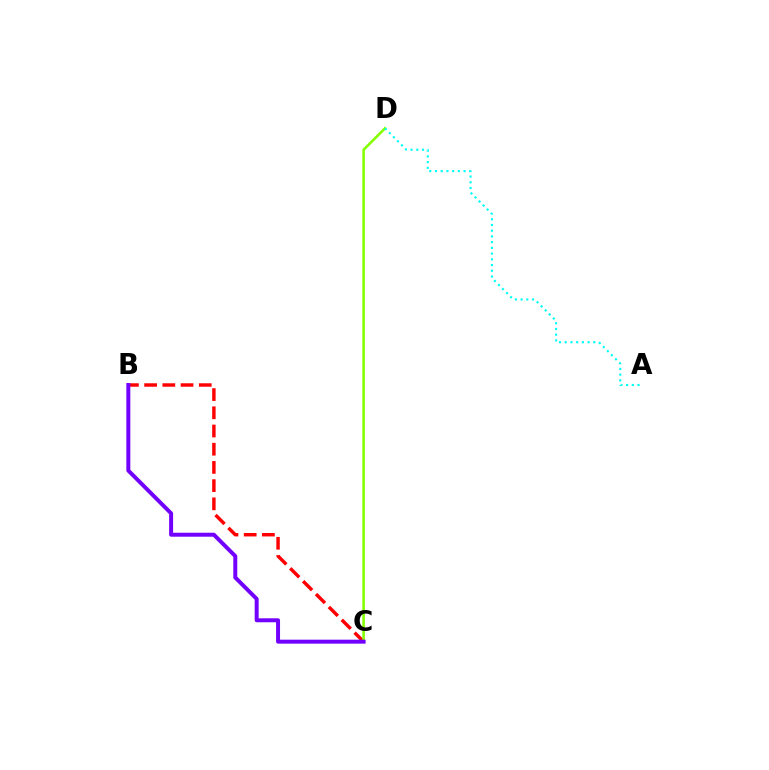{('B', 'C'): [{'color': '#ff0000', 'line_style': 'dashed', 'thickness': 2.47}, {'color': '#7200ff', 'line_style': 'solid', 'thickness': 2.86}], ('C', 'D'): [{'color': '#84ff00', 'line_style': 'solid', 'thickness': 1.85}], ('A', 'D'): [{'color': '#00fff6', 'line_style': 'dotted', 'thickness': 1.56}]}